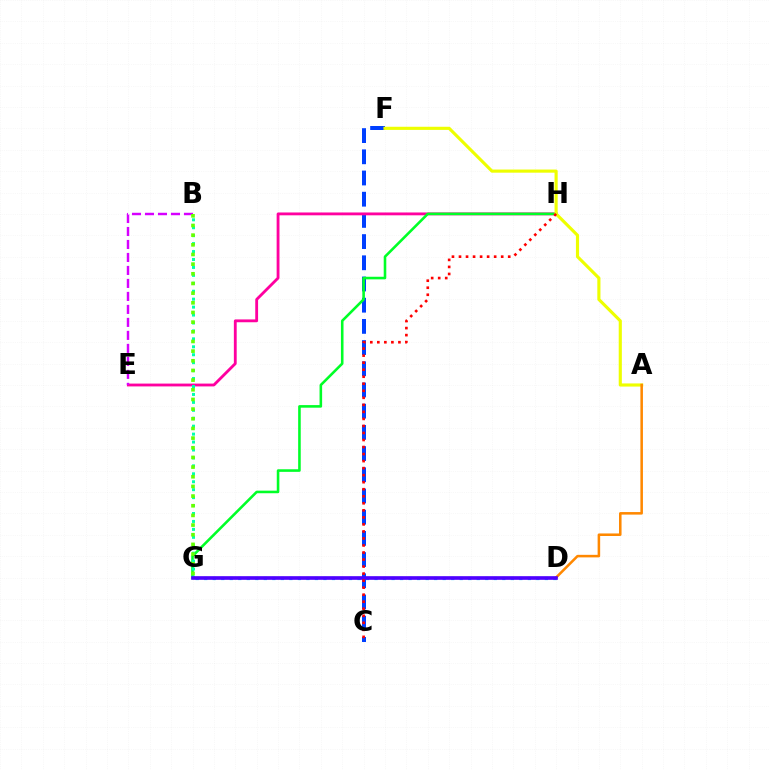{('C', 'F'): [{'color': '#003fff', 'line_style': 'dashed', 'thickness': 2.88}], ('E', 'H'): [{'color': '#ff00a0', 'line_style': 'solid', 'thickness': 2.04}], ('D', 'G'): [{'color': '#00c7ff', 'line_style': 'dotted', 'thickness': 2.31}, {'color': '#4f00ff', 'line_style': 'solid', 'thickness': 2.63}], ('G', 'H'): [{'color': '#00ff27', 'line_style': 'solid', 'thickness': 1.86}], ('A', 'F'): [{'color': '#eeff00', 'line_style': 'solid', 'thickness': 2.26}], ('A', 'D'): [{'color': '#ff8800', 'line_style': 'solid', 'thickness': 1.83}], ('B', 'E'): [{'color': '#d600ff', 'line_style': 'dashed', 'thickness': 1.76}], ('B', 'G'): [{'color': '#00ffaf', 'line_style': 'dotted', 'thickness': 2.16}, {'color': '#66ff00', 'line_style': 'dotted', 'thickness': 2.63}], ('C', 'H'): [{'color': '#ff0000', 'line_style': 'dotted', 'thickness': 1.91}]}